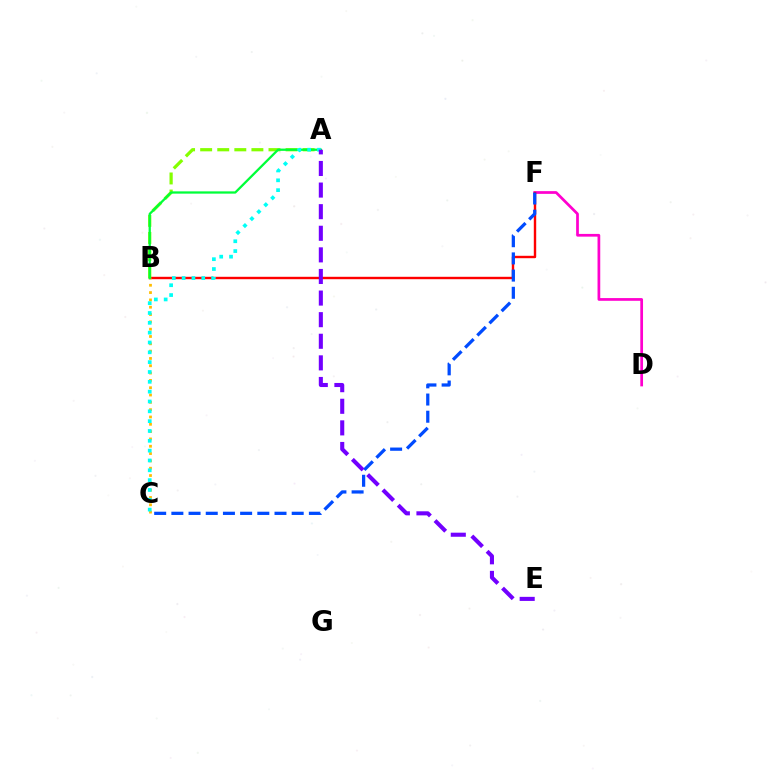{('D', 'F'): [{'color': '#ff00cf', 'line_style': 'solid', 'thickness': 1.96}], ('B', 'F'): [{'color': '#ff0000', 'line_style': 'solid', 'thickness': 1.73}], ('C', 'F'): [{'color': '#004bff', 'line_style': 'dashed', 'thickness': 2.34}], ('A', 'B'): [{'color': '#84ff00', 'line_style': 'dashed', 'thickness': 2.32}, {'color': '#00ff39', 'line_style': 'solid', 'thickness': 1.64}], ('B', 'C'): [{'color': '#ffbd00', 'line_style': 'dotted', 'thickness': 1.99}], ('A', 'C'): [{'color': '#00fff6', 'line_style': 'dotted', 'thickness': 2.67}], ('A', 'E'): [{'color': '#7200ff', 'line_style': 'dashed', 'thickness': 2.93}]}